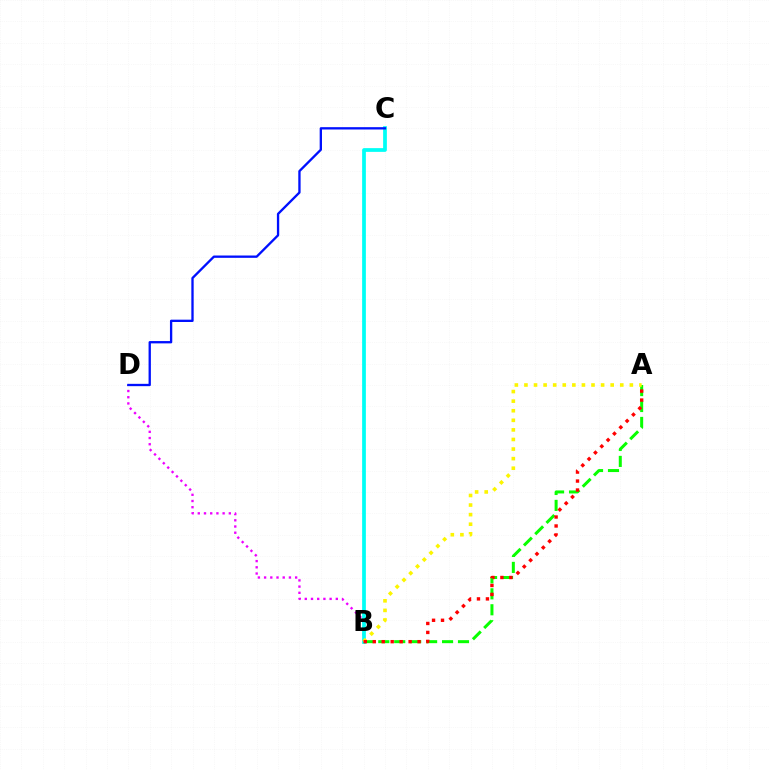{('B', 'D'): [{'color': '#ee00ff', 'line_style': 'dotted', 'thickness': 1.69}], ('B', 'C'): [{'color': '#00fff6', 'line_style': 'solid', 'thickness': 2.69}], ('A', 'B'): [{'color': '#08ff00', 'line_style': 'dashed', 'thickness': 2.17}, {'color': '#fcf500', 'line_style': 'dotted', 'thickness': 2.6}, {'color': '#ff0000', 'line_style': 'dotted', 'thickness': 2.44}], ('C', 'D'): [{'color': '#0010ff', 'line_style': 'solid', 'thickness': 1.67}]}